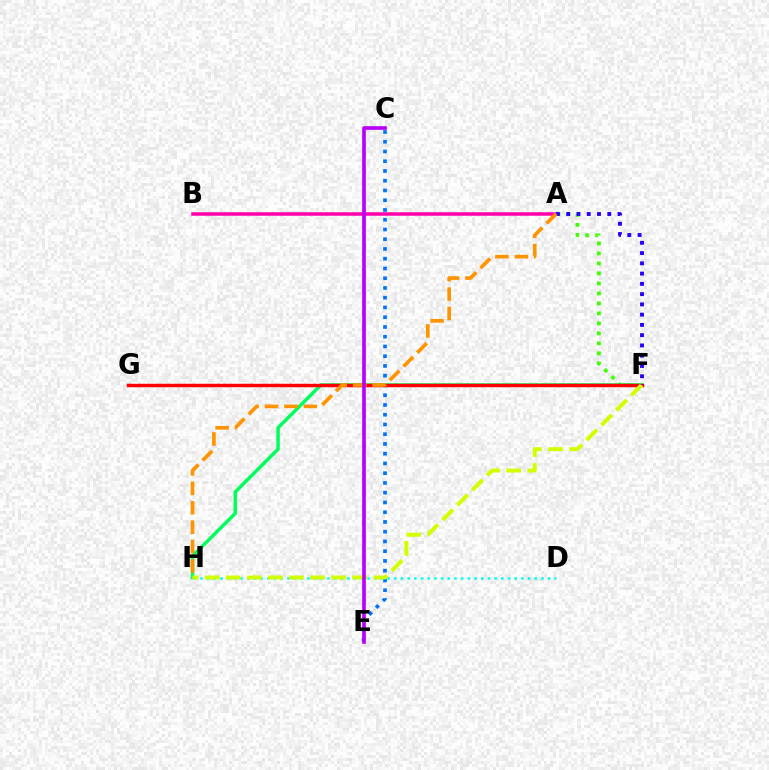{('C', 'E'): [{'color': '#0074ff', 'line_style': 'dotted', 'thickness': 2.65}, {'color': '#b900ff', 'line_style': 'solid', 'thickness': 2.64}], ('A', 'F'): [{'color': '#3dff00', 'line_style': 'dotted', 'thickness': 2.72}, {'color': '#2500ff', 'line_style': 'dotted', 'thickness': 2.79}], ('F', 'H'): [{'color': '#00ff5c', 'line_style': 'solid', 'thickness': 2.5}, {'color': '#d1ff00', 'line_style': 'dashed', 'thickness': 2.86}], ('F', 'G'): [{'color': '#ff0000', 'line_style': 'solid', 'thickness': 2.49}], ('D', 'H'): [{'color': '#00fff6', 'line_style': 'dotted', 'thickness': 1.82}], ('A', 'B'): [{'color': '#ff00ac', 'line_style': 'solid', 'thickness': 2.52}], ('A', 'H'): [{'color': '#ff9400', 'line_style': 'dashed', 'thickness': 2.64}]}